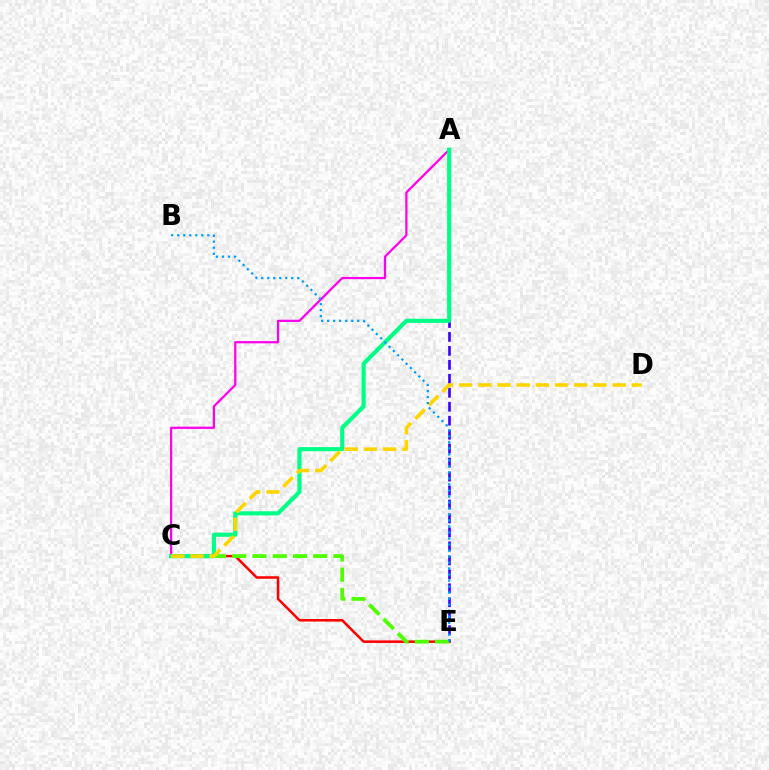{('A', 'E'): [{'color': '#3700ff', 'line_style': 'dashed', 'thickness': 1.9}], ('C', 'E'): [{'color': '#ff0000', 'line_style': 'solid', 'thickness': 1.83}, {'color': '#4fff00', 'line_style': 'dashed', 'thickness': 2.75}], ('A', 'C'): [{'color': '#ff00ed', 'line_style': 'solid', 'thickness': 1.62}, {'color': '#00ff86', 'line_style': 'solid', 'thickness': 2.98}], ('C', 'D'): [{'color': '#ffd500', 'line_style': 'dashed', 'thickness': 2.61}], ('B', 'E'): [{'color': '#009eff', 'line_style': 'dotted', 'thickness': 1.63}]}